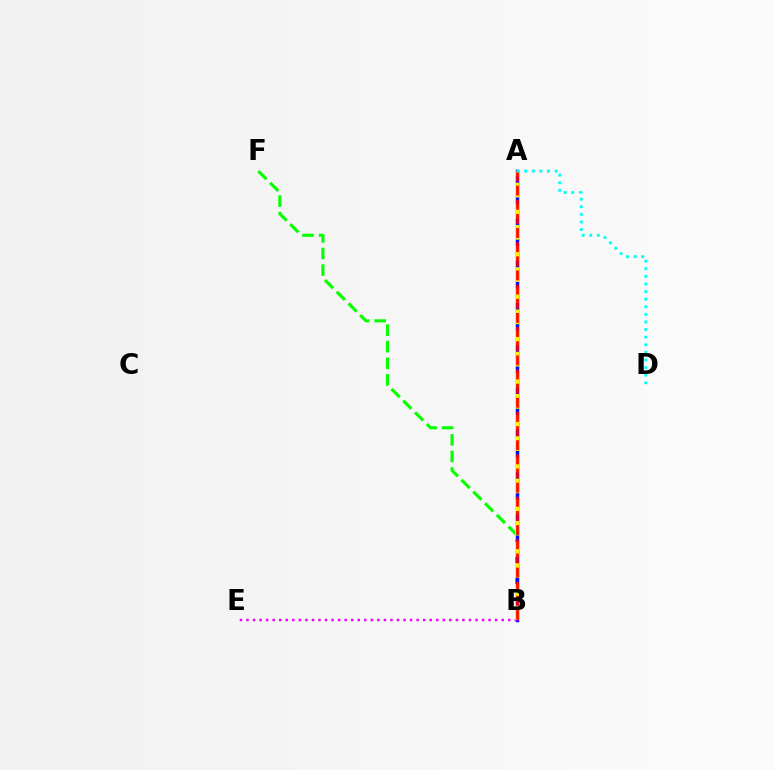{('B', 'F'): [{'color': '#08ff00', 'line_style': 'dashed', 'thickness': 2.25}], ('A', 'B'): [{'color': '#0010ff', 'line_style': 'solid', 'thickness': 2.51}, {'color': '#fcf500', 'line_style': 'dashed', 'thickness': 2.87}, {'color': '#ff0000', 'line_style': 'dashed', 'thickness': 1.92}], ('B', 'E'): [{'color': '#ee00ff', 'line_style': 'dotted', 'thickness': 1.78}], ('A', 'D'): [{'color': '#00fff6', 'line_style': 'dotted', 'thickness': 2.07}]}